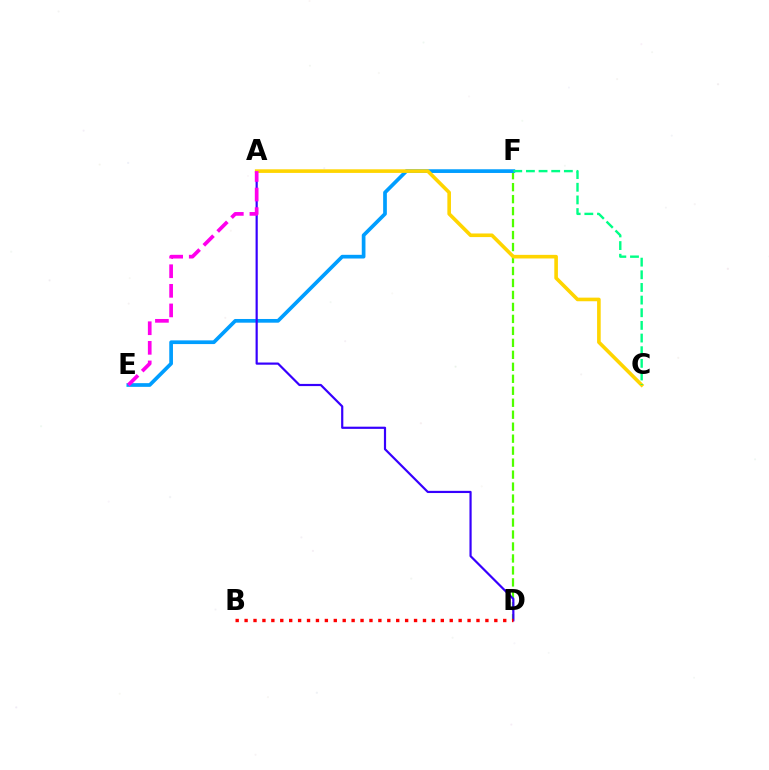{('D', 'F'): [{'color': '#4fff00', 'line_style': 'dashed', 'thickness': 1.63}], ('E', 'F'): [{'color': '#009eff', 'line_style': 'solid', 'thickness': 2.67}], ('A', 'D'): [{'color': '#3700ff', 'line_style': 'solid', 'thickness': 1.58}], ('B', 'D'): [{'color': '#ff0000', 'line_style': 'dotted', 'thickness': 2.42}], ('A', 'C'): [{'color': '#ffd500', 'line_style': 'solid', 'thickness': 2.6}], ('C', 'F'): [{'color': '#00ff86', 'line_style': 'dashed', 'thickness': 1.72}], ('A', 'E'): [{'color': '#ff00ed', 'line_style': 'dashed', 'thickness': 2.66}]}